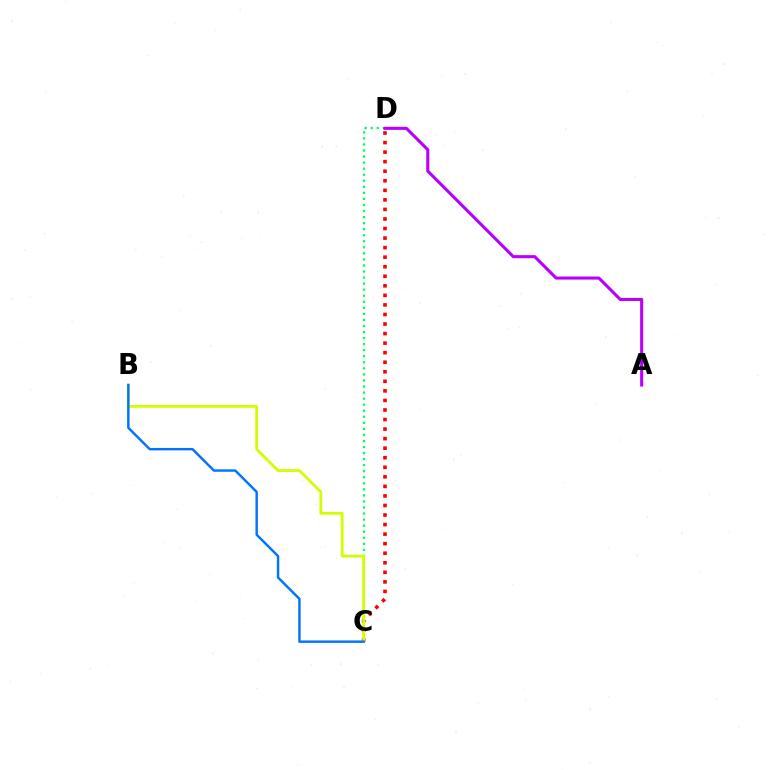{('C', 'D'): [{'color': '#00ff5c', 'line_style': 'dotted', 'thickness': 1.64}, {'color': '#ff0000', 'line_style': 'dotted', 'thickness': 2.59}], ('A', 'D'): [{'color': '#b900ff', 'line_style': 'solid', 'thickness': 2.21}], ('B', 'C'): [{'color': '#d1ff00', 'line_style': 'solid', 'thickness': 2.0}, {'color': '#0074ff', 'line_style': 'solid', 'thickness': 1.76}]}